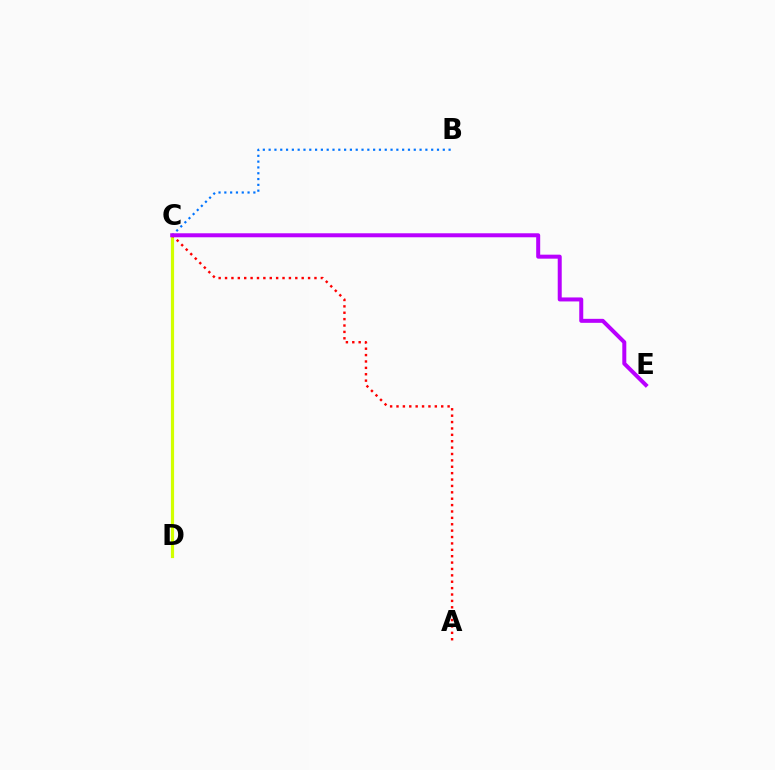{('C', 'D'): [{'color': '#00ff5c', 'line_style': 'solid', 'thickness': 2.02}, {'color': '#d1ff00', 'line_style': 'solid', 'thickness': 2.29}], ('B', 'C'): [{'color': '#0074ff', 'line_style': 'dotted', 'thickness': 1.58}], ('A', 'C'): [{'color': '#ff0000', 'line_style': 'dotted', 'thickness': 1.74}], ('C', 'E'): [{'color': '#b900ff', 'line_style': 'solid', 'thickness': 2.88}]}